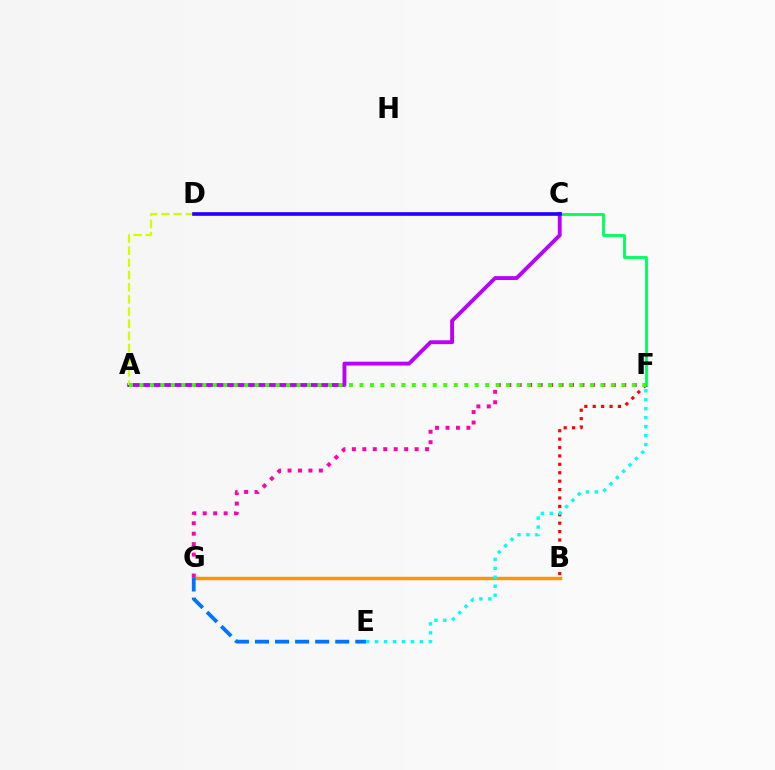{('A', 'C'): [{'color': '#b900ff', 'line_style': 'solid', 'thickness': 2.78}], ('A', 'D'): [{'color': '#d1ff00', 'line_style': 'dashed', 'thickness': 1.65}], ('B', 'G'): [{'color': '#ff9400', 'line_style': 'solid', 'thickness': 2.47}], ('C', 'F'): [{'color': '#00ff5c', 'line_style': 'solid', 'thickness': 2.05}], ('C', 'D'): [{'color': '#2500ff', 'line_style': 'solid', 'thickness': 2.62}], ('F', 'G'): [{'color': '#ff00ac', 'line_style': 'dotted', 'thickness': 2.84}], ('E', 'G'): [{'color': '#0074ff', 'line_style': 'dashed', 'thickness': 2.72}], ('B', 'F'): [{'color': '#ff0000', 'line_style': 'dotted', 'thickness': 2.28}], ('A', 'F'): [{'color': '#3dff00', 'line_style': 'dotted', 'thickness': 2.85}], ('E', 'F'): [{'color': '#00fff6', 'line_style': 'dotted', 'thickness': 2.44}]}